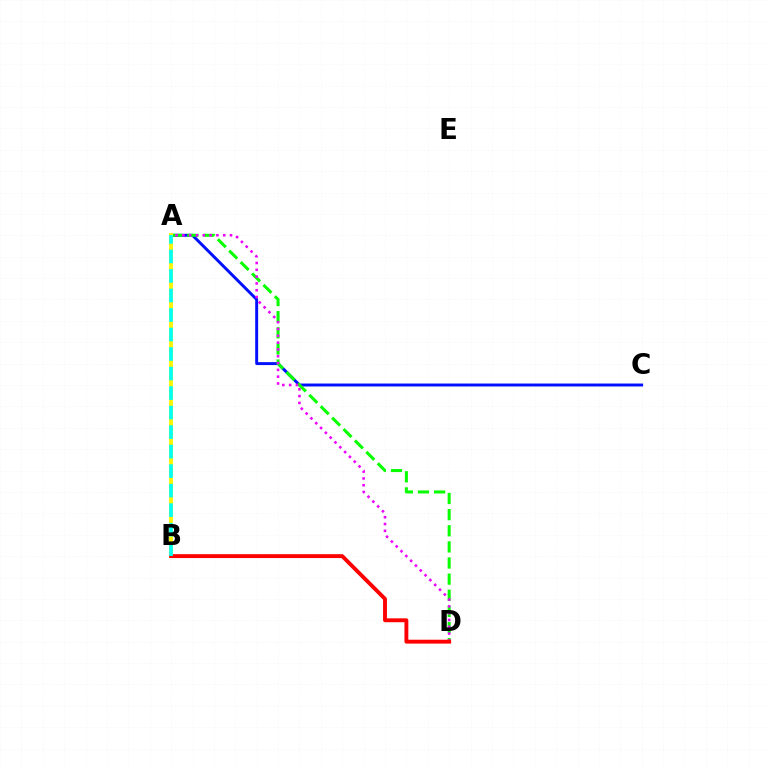{('A', 'C'): [{'color': '#0010ff', 'line_style': 'solid', 'thickness': 2.11}], ('A', 'D'): [{'color': '#08ff00', 'line_style': 'dashed', 'thickness': 2.19}, {'color': '#ee00ff', 'line_style': 'dotted', 'thickness': 1.85}], ('A', 'B'): [{'color': '#fcf500', 'line_style': 'solid', 'thickness': 2.77}, {'color': '#00fff6', 'line_style': 'dashed', 'thickness': 2.65}], ('B', 'D'): [{'color': '#ff0000', 'line_style': 'solid', 'thickness': 2.8}]}